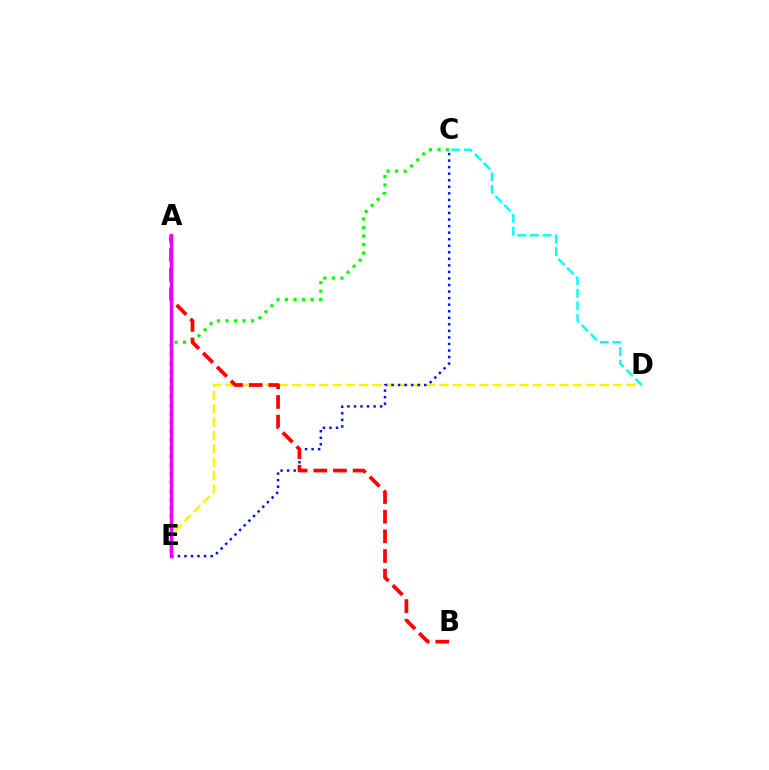{('C', 'E'): [{'color': '#08ff00', 'line_style': 'dotted', 'thickness': 2.32}, {'color': '#0010ff', 'line_style': 'dotted', 'thickness': 1.78}], ('D', 'E'): [{'color': '#fcf500', 'line_style': 'dashed', 'thickness': 1.82}], ('C', 'D'): [{'color': '#00fff6', 'line_style': 'dashed', 'thickness': 1.72}], ('A', 'B'): [{'color': '#ff0000', 'line_style': 'dashed', 'thickness': 2.67}], ('A', 'E'): [{'color': '#ee00ff', 'line_style': 'solid', 'thickness': 2.52}]}